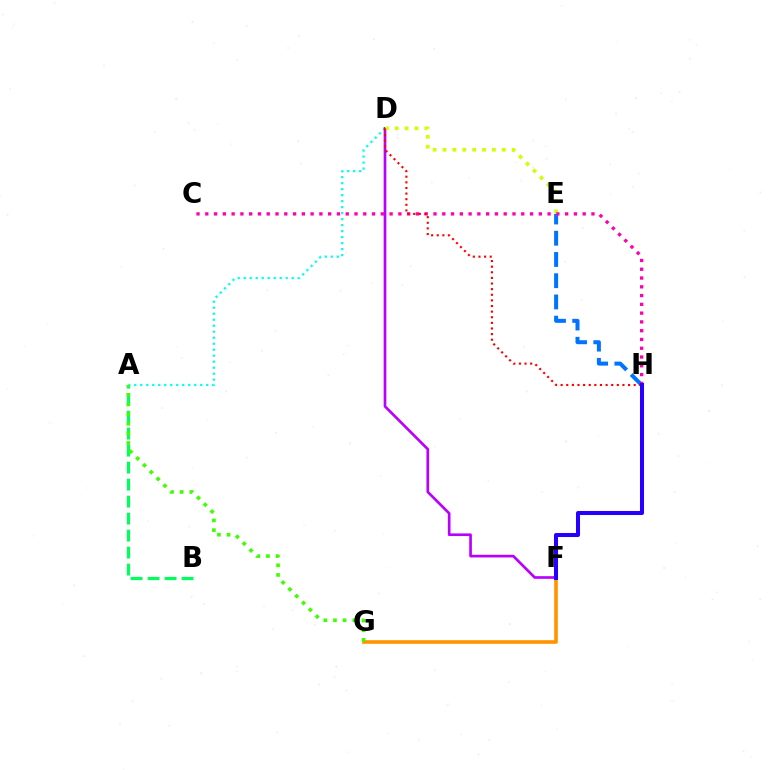{('A', 'D'): [{'color': '#00fff6', 'line_style': 'dotted', 'thickness': 1.63}], ('D', 'F'): [{'color': '#b900ff', 'line_style': 'solid', 'thickness': 1.92}], ('A', 'B'): [{'color': '#00ff5c', 'line_style': 'dashed', 'thickness': 2.31}], ('F', 'G'): [{'color': '#ff9400', 'line_style': 'solid', 'thickness': 2.62}], ('E', 'H'): [{'color': '#0074ff', 'line_style': 'dashed', 'thickness': 2.89}], ('D', 'E'): [{'color': '#d1ff00', 'line_style': 'dotted', 'thickness': 2.68}], ('A', 'G'): [{'color': '#3dff00', 'line_style': 'dotted', 'thickness': 2.62}], ('C', 'H'): [{'color': '#ff00ac', 'line_style': 'dotted', 'thickness': 2.38}], ('D', 'H'): [{'color': '#ff0000', 'line_style': 'dotted', 'thickness': 1.53}], ('F', 'H'): [{'color': '#2500ff', 'line_style': 'solid', 'thickness': 2.9}]}